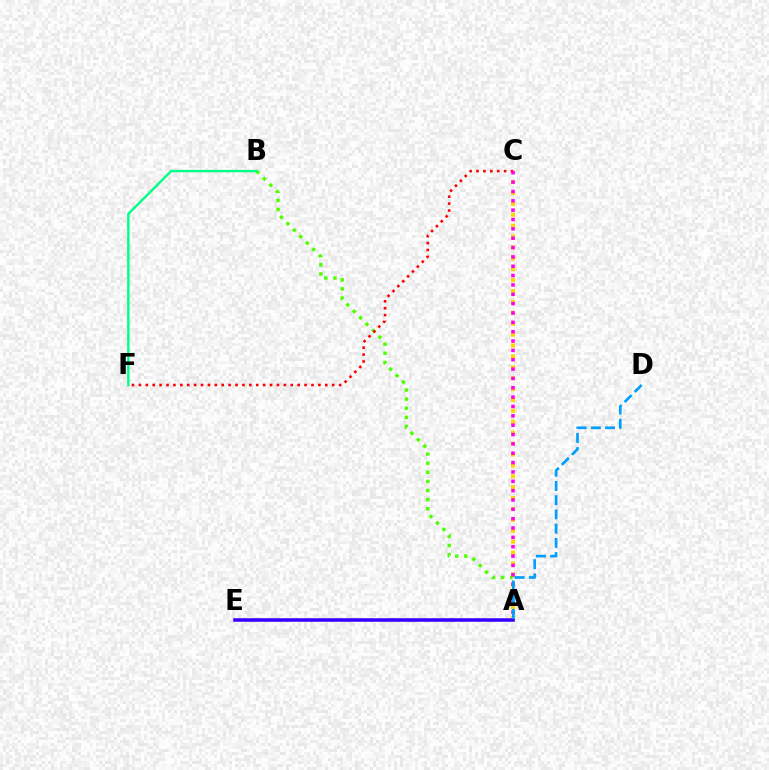{('A', 'B'): [{'color': '#4fff00', 'line_style': 'dotted', 'thickness': 2.48}], ('A', 'C'): [{'color': '#ffd500', 'line_style': 'dotted', 'thickness': 2.96}, {'color': '#ff00ed', 'line_style': 'dotted', 'thickness': 2.54}], ('C', 'F'): [{'color': '#ff0000', 'line_style': 'dotted', 'thickness': 1.88}], ('B', 'F'): [{'color': '#00ff86', 'line_style': 'solid', 'thickness': 1.73}], ('A', 'E'): [{'color': '#3700ff', 'line_style': 'solid', 'thickness': 2.55}], ('A', 'D'): [{'color': '#009eff', 'line_style': 'dashed', 'thickness': 1.93}]}